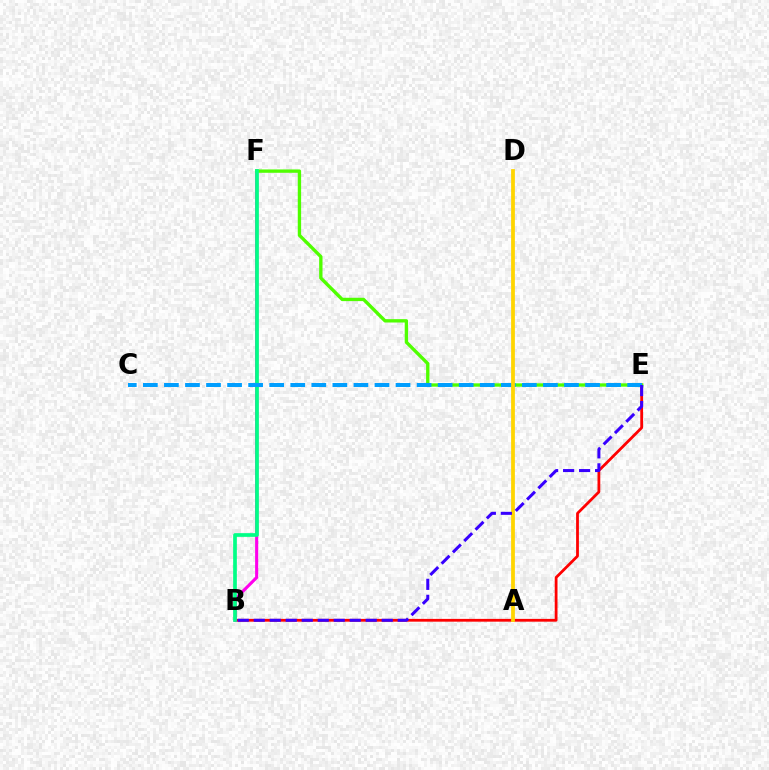{('B', 'E'): [{'color': '#ff0000', 'line_style': 'solid', 'thickness': 2.0}, {'color': '#3700ff', 'line_style': 'dashed', 'thickness': 2.17}], ('B', 'F'): [{'color': '#ff00ed', 'line_style': 'solid', 'thickness': 2.23}, {'color': '#00ff86', 'line_style': 'solid', 'thickness': 2.66}], ('E', 'F'): [{'color': '#4fff00', 'line_style': 'solid', 'thickness': 2.41}], ('C', 'E'): [{'color': '#009eff', 'line_style': 'dashed', 'thickness': 2.86}], ('A', 'D'): [{'color': '#ffd500', 'line_style': 'solid', 'thickness': 2.71}]}